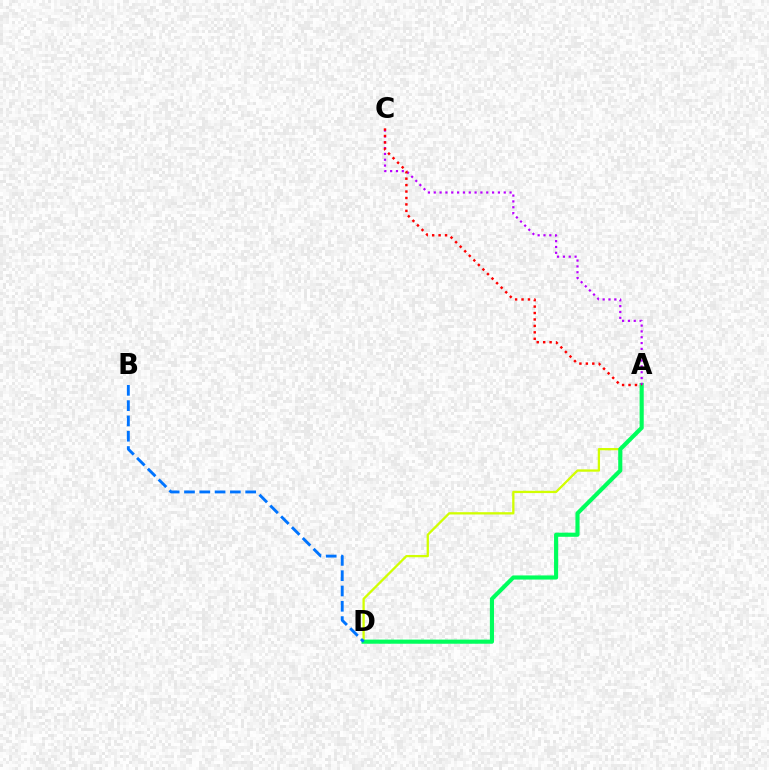{('A', 'D'): [{'color': '#d1ff00', 'line_style': 'solid', 'thickness': 1.65}, {'color': '#00ff5c', 'line_style': 'solid', 'thickness': 2.97}], ('A', 'C'): [{'color': '#b900ff', 'line_style': 'dotted', 'thickness': 1.58}, {'color': '#ff0000', 'line_style': 'dotted', 'thickness': 1.75}], ('B', 'D'): [{'color': '#0074ff', 'line_style': 'dashed', 'thickness': 2.08}]}